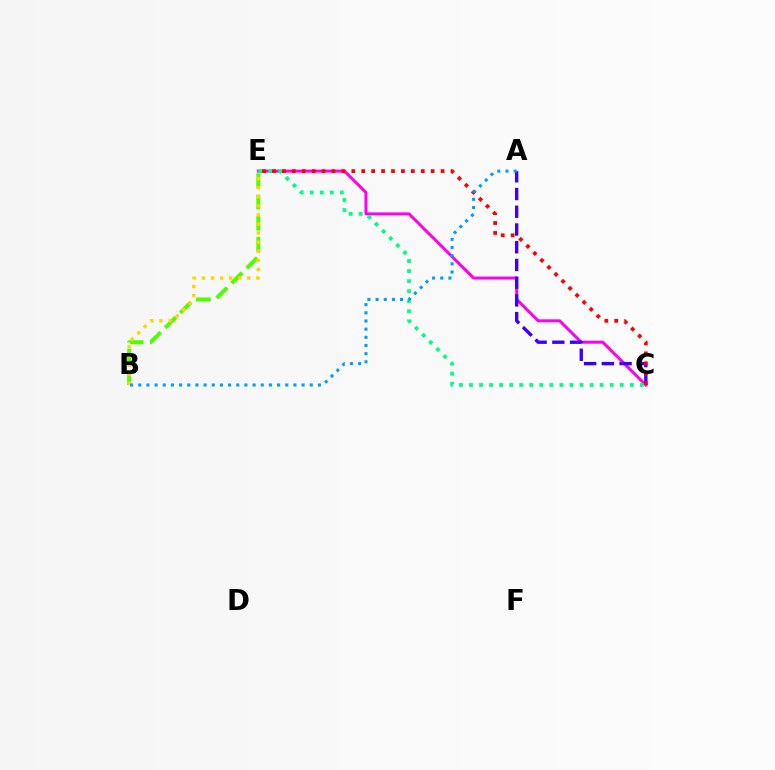{('C', 'E'): [{'color': '#ff00ed', 'line_style': 'solid', 'thickness': 2.16}, {'color': '#00ff86', 'line_style': 'dotted', 'thickness': 2.73}, {'color': '#ff0000', 'line_style': 'dotted', 'thickness': 2.69}], ('B', 'E'): [{'color': '#4fff00', 'line_style': 'dashed', 'thickness': 2.88}, {'color': '#ffd500', 'line_style': 'dotted', 'thickness': 2.47}], ('A', 'C'): [{'color': '#3700ff', 'line_style': 'dashed', 'thickness': 2.41}], ('A', 'B'): [{'color': '#009eff', 'line_style': 'dotted', 'thickness': 2.22}]}